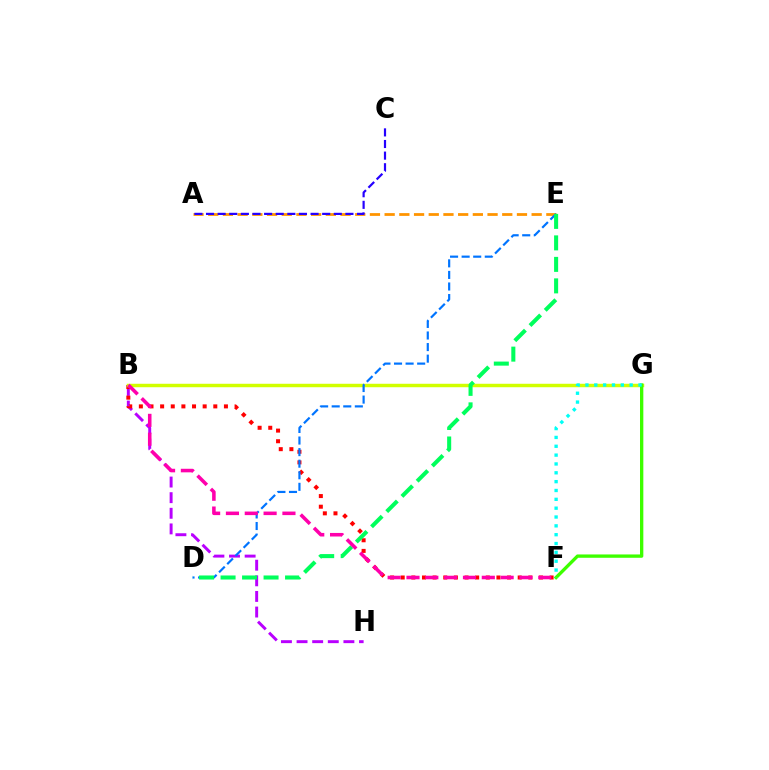{('B', 'H'): [{'color': '#b900ff', 'line_style': 'dashed', 'thickness': 2.12}], ('B', 'F'): [{'color': '#ff0000', 'line_style': 'dotted', 'thickness': 2.89}, {'color': '#ff00ac', 'line_style': 'dashed', 'thickness': 2.56}], ('B', 'G'): [{'color': '#d1ff00', 'line_style': 'solid', 'thickness': 2.49}], ('A', 'E'): [{'color': '#ff9400', 'line_style': 'dashed', 'thickness': 2.0}], ('A', 'C'): [{'color': '#2500ff', 'line_style': 'dashed', 'thickness': 1.58}], ('D', 'E'): [{'color': '#0074ff', 'line_style': 'dashed', 'thickness': 1.57}, {'color': '#00ff5c', 'line_style': 'dashed', 'thickness': 2.92}], ('F', 'G'): [{'color': '#3dff00', 'line_style': 'solid', 'thickness': 2.4}, {'color': '#00fff6', 'line_style': 'dotted', 'thickness': 2.4}]}